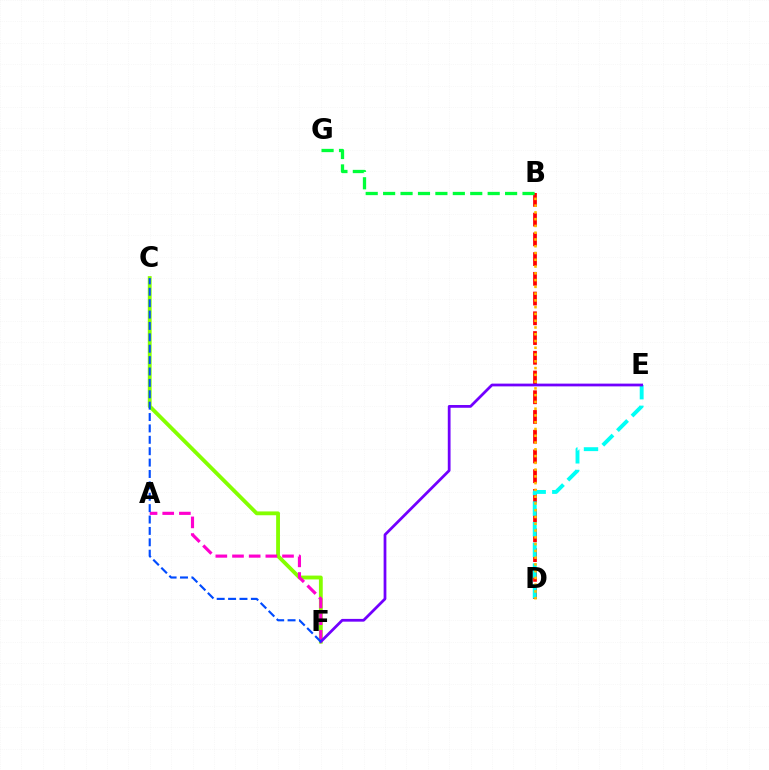{('B', 'D'): [{'color': '#ff0000', 'line_style': 'dashed', 'thickness': 2.68}, {'color': '#ffbd00', 'line_style': 'dotted', 'thickness': 1.84}], ('C', 'F'): [{'color': '#84ff00', 'line_style': 'solid', 'thickness': 2.75}, {'color': '#004bff', 'line_style': 'dashed', 'thickness': 1.55}], ('A', 'F'): [{'color': '#ff00cf', 'line_style': 'dashed', 'thickness': 2.26}], ('D', 'E'): [{'color': '#00fff6', 'line_style': 'dashed', 'thickness': 2.8}], ('B', 'G'): [{'color': '#00ff39', 'line_style': 'dashed', 'thickness': 2.37}], ('E', 'F'): [{'color': '#7200ff', 'line_style': 'solid', 'thickness': 1.99}]}